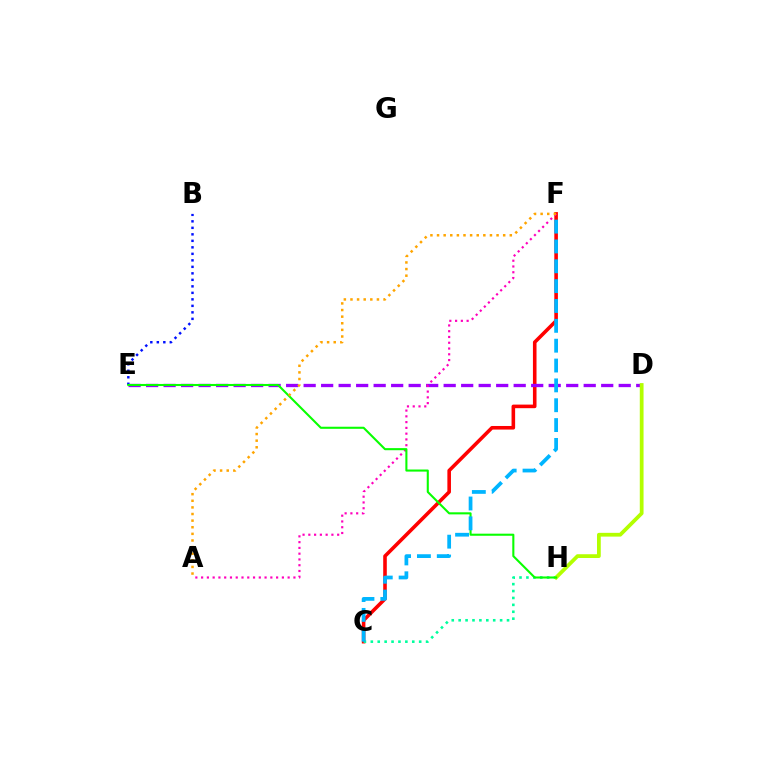{('C', 'F'): [{'color': '#ff0000', 'line_style': 'solid', 'thickness': 2.58}, {'color': '#00b5ff', 'line_style': 'dashed', 'thickness': 2.7}], ('D', 'E'): [{'color': '#9b00ff', 'line_style': 'dashed', 'thickness': 2.38}], ('B', 'E'): [{'color': '#0010ff', 'line_style': 'dotted', 'thickness': 1.77}], ('C', 'H'): [{'color': '#00ff9d', 'line_style': 'dotted', 'thickness': 1.88}], ('A', 'F'): [{'color': '#ff00bd', 'line_style': 'dotted', 'thickness': 1.57}, {'color': '#ffa500', 'line_style': 'dotted', 'thickness': 1.8}], ('D', 'H'): [{'color': '#b3ff00', 'line_style': 'solid', 'thickness': 2.71}], ('E', 'H'): [{'color': '#08ff00', 'line_style': 'solid', 'thickness': 1.5}]}